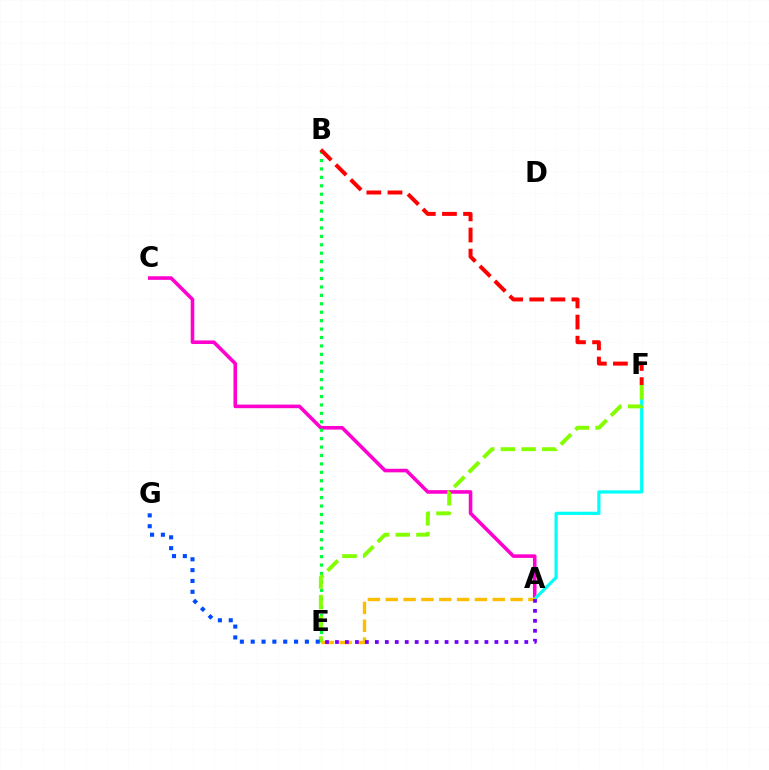{('A', 'C'): [{'color': '#ff00cf', 'line_style': 'solid', 'thickness': 2.59}], ('B', 'E'): [{'color': '#00ff39', 'line_style': 'dotted', 'thickness': 2.29}], ('A', 'F'): [{'color': '#00fff6', 'line_style': 'solid', 'thickness': 2.3}], ('B', 'F'): [{'color': '#ff0000', 'line_style': 'dashed', 'thickness': 2.87}], ('E', 'F'): [{'color': '#84ff00', 'line_style': 'dashed', 'thickness': 2.81}], ('A', 'E'): [{'color': '#ffbd00', 'line_style': 'dashed', 'thickness': 2.42}, {'color': '#7200ff', 'line_style': 'dotted', 'thickness': 2.71}], ('E', 'G'): [{'color': '#004bff', 'line_style': 'dotted', 'thickness': 2.94}]}